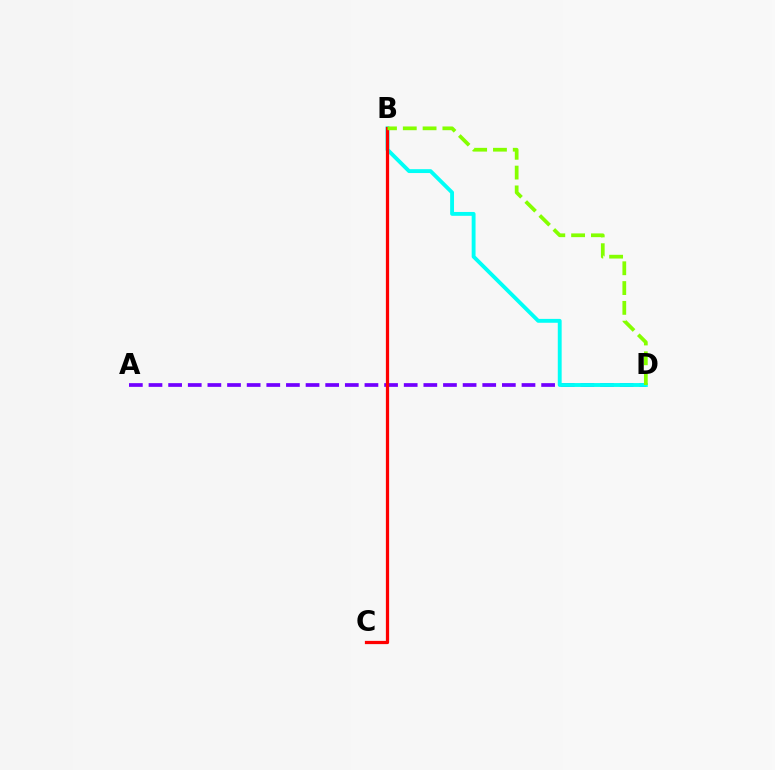{('A', 'D'): [{'color': '#7200ff', 'line_style': 'dashed', 'thickness': 2.67}], ('B', 'D'): [{'color': '#00fff6', 'line_style': 'solid', 'thickness': 2.78}, {'color': '#84ff00', 'line_style': 'dashed', 'thickness': 2.69}], ('B', 'C'): [{'color': '#ff0000', 'line_style': 'solid', 'thickness': 2.33}]}